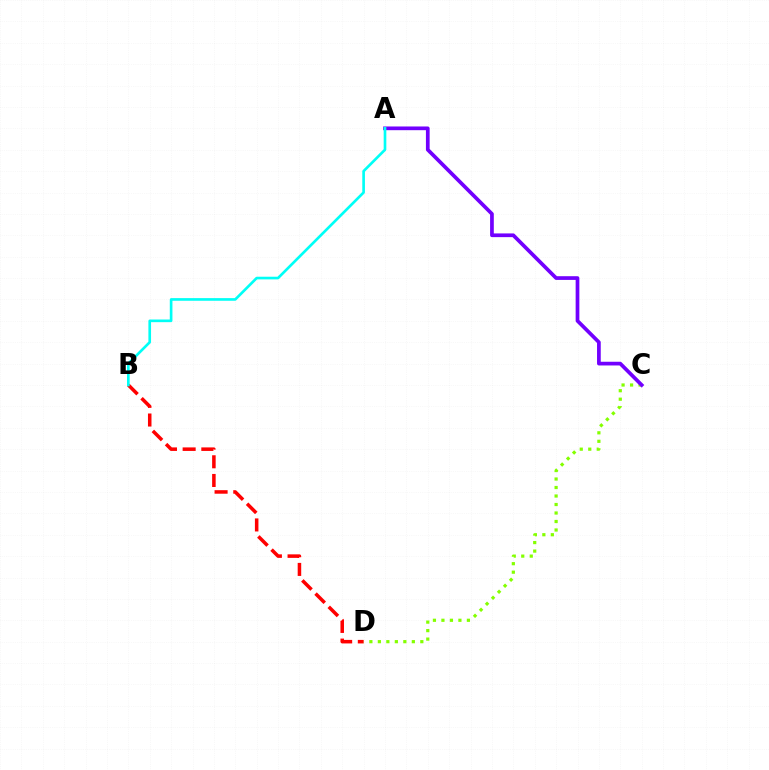{('C', 'D'): [{'color': '#84ff00', 'line_style': 'dotted', 'thickness': 2.31}], ('B', 'D'): [{'color': '#ff0000', 'line_style': 'dashed', 'thickness': 2.54}], ('A', 'C'): [{'color': '#7200ff', 'line_style': 'solid', 'thickness': 2.67}], ('A', 'B'): [{'color': '#00fff6', 'line_style': 'solid', 'thickness': 1.91}]}